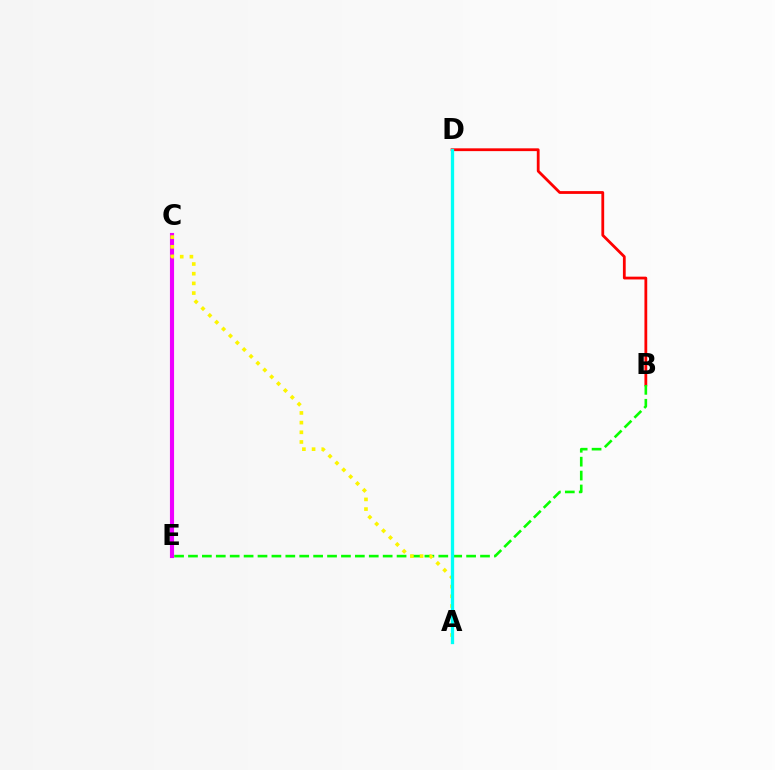{('B', 'D'): [{'color': '#ff0000', 'line_style': 'solid', 'thickness': 2.01}], ('A', 'D'): [{'color': '#0010ff', 'line_style': 'solid', 'thickness': 2.06}, {'color': '#00fff6', 'line_style': 'solid', 'thickness': 2.37}], ('B', 'E'): [{'color': '#08ff00', 'line_style': 'dashed', 'thickness': 1.89}], ('C', 'E'): [{'color': '#ee00ff', 'line_style': 'solid', 'thickness': 2.97}], ('A', 'C'): [{'color': '#fcf500', 'line_style': 'dotted', 'thickness': 2.63}]}